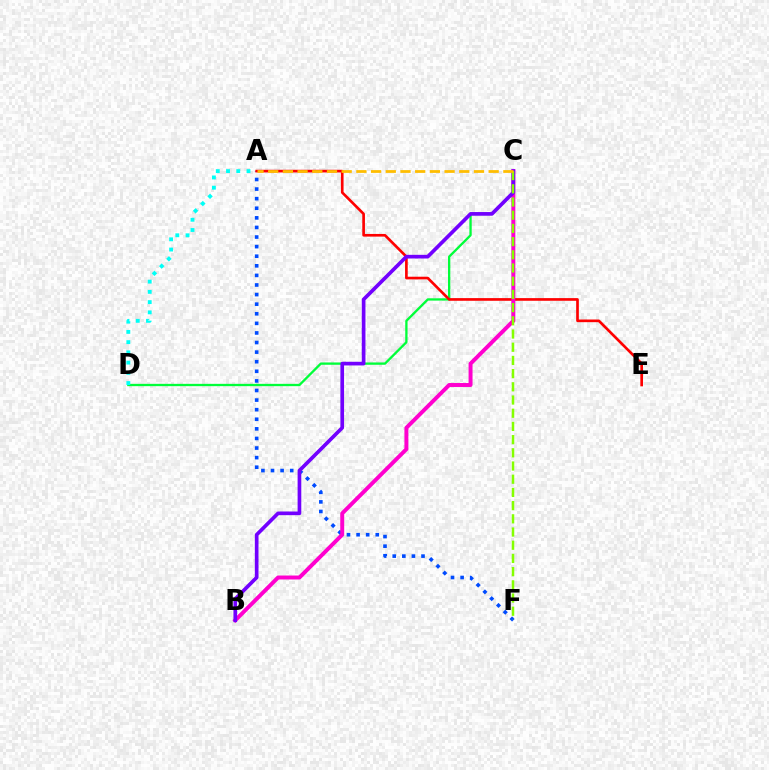{('C', 'D'): [{'color': '#00ff39', 'line_style': 'solid', 'thickness': 1.67}], ('A', 'F'): [{'color': '#004bff', 'line_style': 'dotted', 'thickness': 2.61}], ('A', 'E'): [{'color': '#ff0000', 'line_style': 'solid', 'thickness': 1.92}], ('B', 'C'): [{'color': '#ff00cf', 'line_style': 'solid', 'thickness': 2.85}, {'color': '#7200ff', 'line_style': 'solid', 'thickness': 2.64}], ('A', 'D'): [{'color': '#00fff6', 'line_style': 'dotted', 'thickness': 2.78}], ('C', 'F'): [{'color': '#84ff00', 'line_style': 'dashed', 'thickness': 1.79}], ('A', 'C'): [{'color': '#ffbd00', 'line_style': 'dashed', 'thickness': 2.0}]}